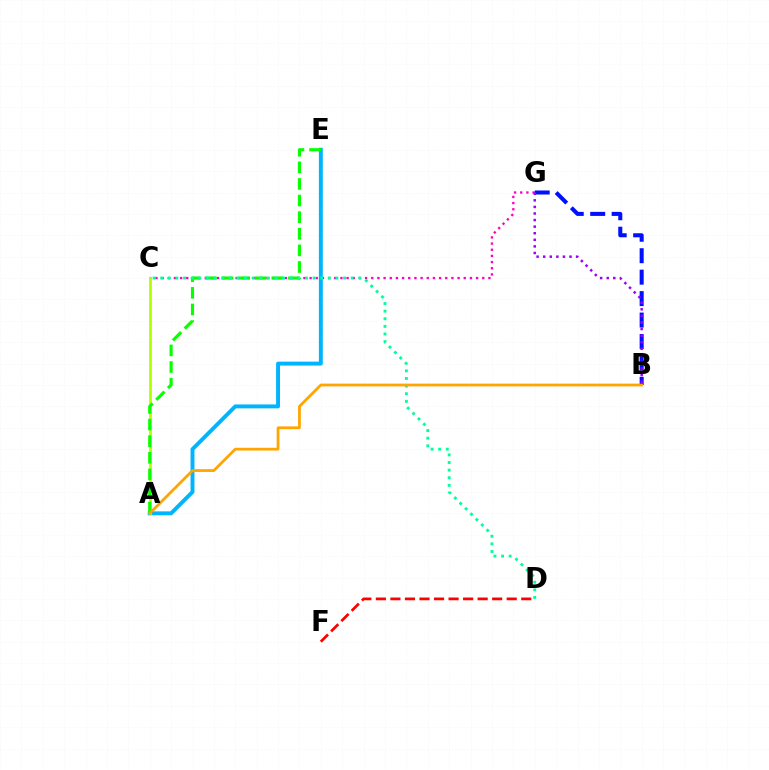{('C', 'G'): [{'color': '#ff00bd', 'line_style': 'dotted', 'thickness': 1.68}], ('B', 'G'): [{'color': '#0010ff', 'line_style': 'dashed', 'thickness': 2.91}, {'color': '#9b00ff', 'line_style': 'dotted', 'thickness': 1.79}], ('A', 'E'): [{'color': '#00b5ff', 'line_style': 'solid', 'thickness': 2.82}, {'color': '#08ff00', 'line_style': 'dashed', 'thickness': 2.26}], ('A', 'C'): [{'color': '#b3ff00', 'line_style': 'solid', 'thickness': 1.98}], ('C', 'D'): [{'color': '#00ff9d', 'line_style': 'dotted', 'thickness': 2.07}], ('A', 'B'): [{'color': '#ffa500', 'line_style': 'solid', 'thickness': 1.99}], ('D', 'F'): [{'color': '#ff0000', 'line_style': 'dashed', 'thickness': 1.97}]}